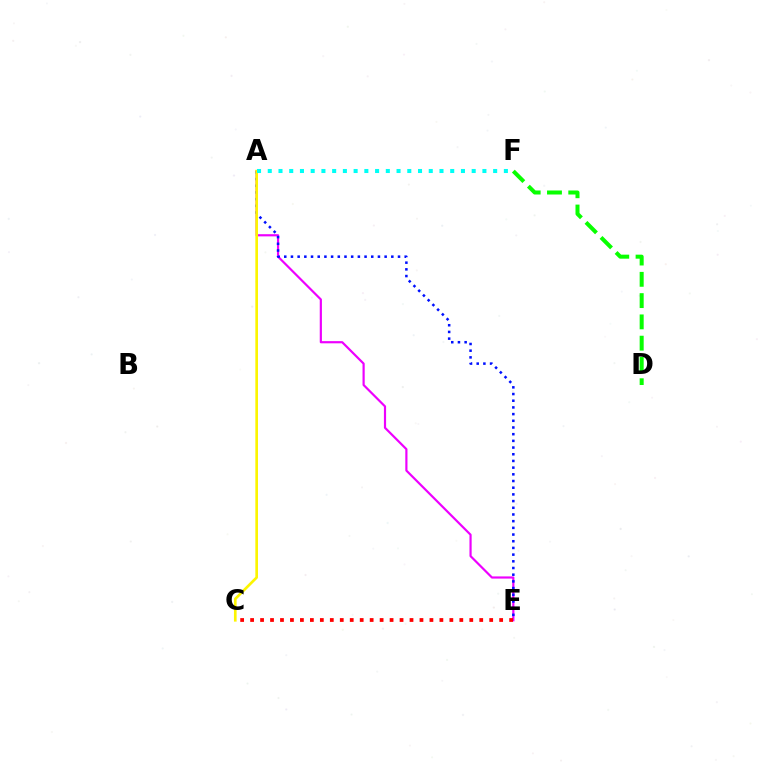{('A', 'E'): [{'color': '#ee00ff', 'line_style': 'solid', 'thickness': 1.57}, {'color': '#0010ff', 'line_style': 'dotted', 'thickness': 1.82}], ('C', 'E'): [{'color': '#ff0000', 'line_style': 'dotted', 'thickness': 2.71}], ('A', 'C'): [{'color': '#fcf500', 'line_style': 'solid', 'thickness': 1.92}], ('A', 'F'): [{'color': '#00fff6', 'line_style': 'dotted', 'thickness': 2.92}], ('D', 'F'): [{'color': '#08ff00', 'line_style': 'dashed', 'thickness': 2.89}]}